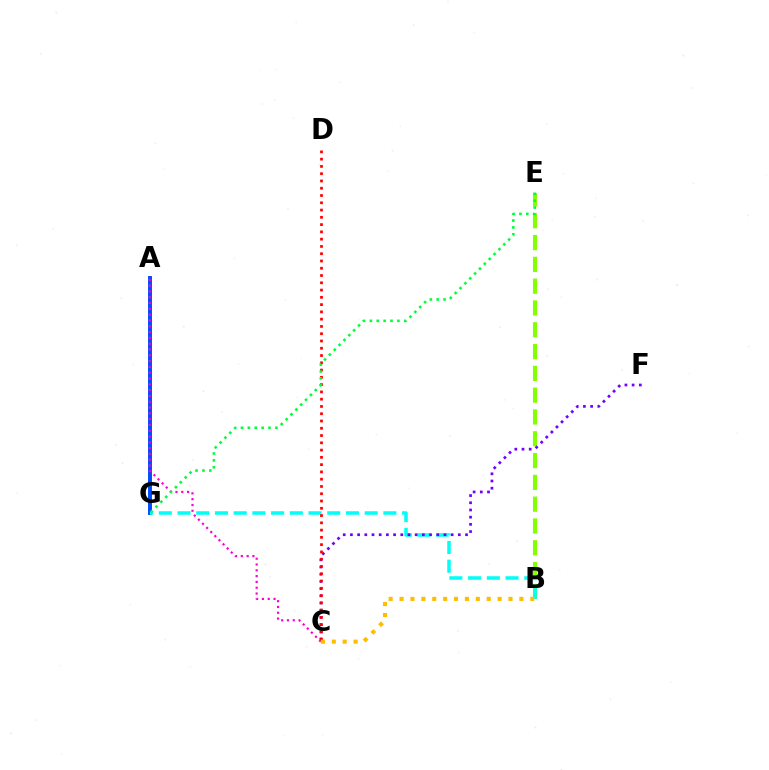{('B', 'E'): [{'color': '#84ff00', 'line_style': 'dashed', 'thickness': 2.96}], ('A', 'G'): [{'color': '#004bff', 'line_style': 'solid', 'thickness': 2.84}], ('B', 'G'): [{'color': '#00fff6', 'line_style': 'dashed', 'thickness': 2.54}], ('C', 'F'): [{'color': '#7200ff', 'line_style': 'dotted', 'thickness': 1.95}], ('A', 'C'): [{'color': '#ff00cf', 'line_style': 'dotted', 'thickness': 1.58}], ('C', 'D'): [{'color': '#ff0000', 'line_style': 'dotted', 'thickness': 1.98}], ('B', 'C'): [{'color': '#ffbd00', 'line_style': 'dotted', 'thickness': 2.96}], ('E', 'G'): [{'color': '#00ff39', 'line_style': 'dotted', 'thickness': 1.87}]}